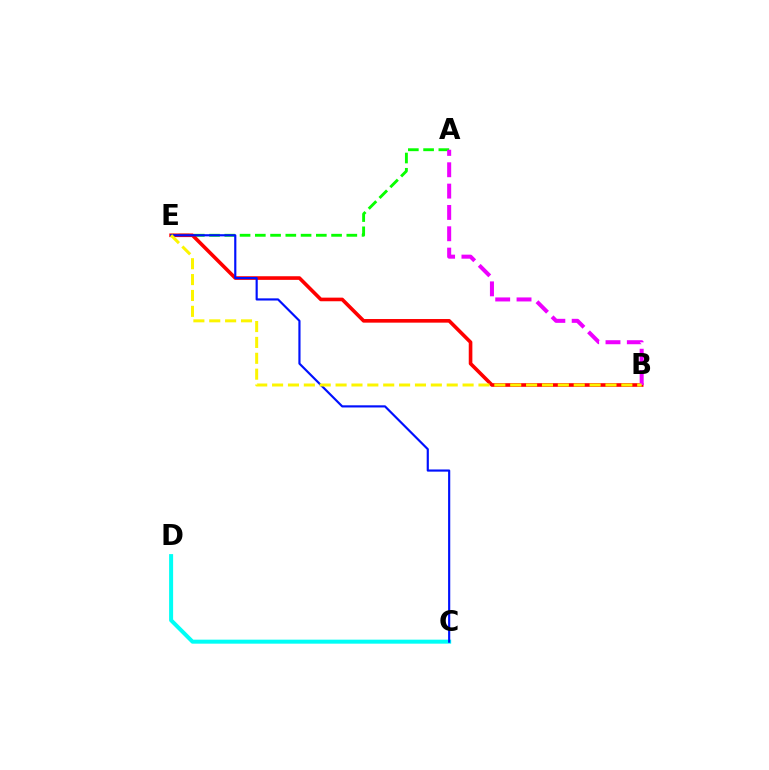{('C', 'D'): [{'color': '#00fff6', 'line_style': 'solid', 'thickness': 2.89}], ('A', 'E'): [{'color': '#08ff00', 'line_style': 'dashed', 'thickness': 2.07}], ('B', 'E'): [{'color': '#ff0000', 'line_style': 'solid', 'thickness': 2.61}, {'color': '#fcf500', 'line_style': 'dashed', 'thickness': 2.16}], ('C', 'E'): [{'color': '#0010ff', 'line_style': 'solid', 'thickness': 1.56}], ('A', 'B'): [{'color': '#ee00ff', 'line_style': 'dashed', 'thickness': 2.9}]}